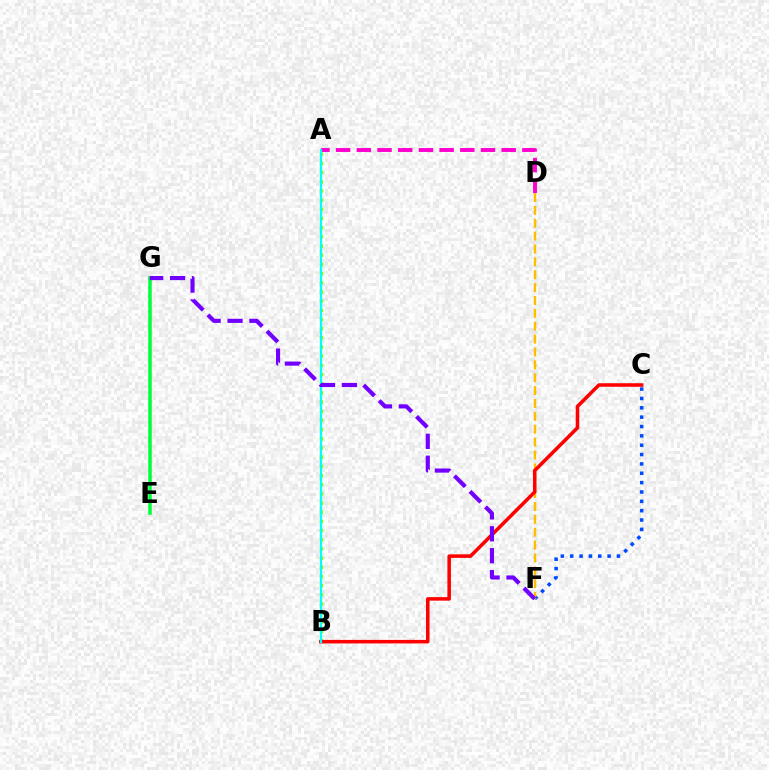{('C', 'F'): [{'color': '#004bff', 'line_style': 'dotted', 'thickness': 2.54}], ('A', 'B'): [{'color': '#84ff00', 'line_style': 'dotted', 'thickness': 2.49}, {'color': '#00fff6', 'line_style': 'solid', 'thickness': 1.6}], ('D', 'F'): [{'color': '#ffbd00', 'line_style': 'dashed', 'thickness': 1.75}], ('A', 'D'): [{'color': '#ff00cf', 'line_style': 'dashed', 'thickness': 2.81}], ('B', 'C'): [{'color': '#ff0000', 'line_style': 'solid', 'thickness': 2.54}], ('E', 'G'): [{'color': '#00ff39', 'line_style': 'solid', 'thickness': 2.53}], ('F', 'G'): [{'color': '#7200ff', 'line_style': 'dashed', 'thickness': 2.98}]}